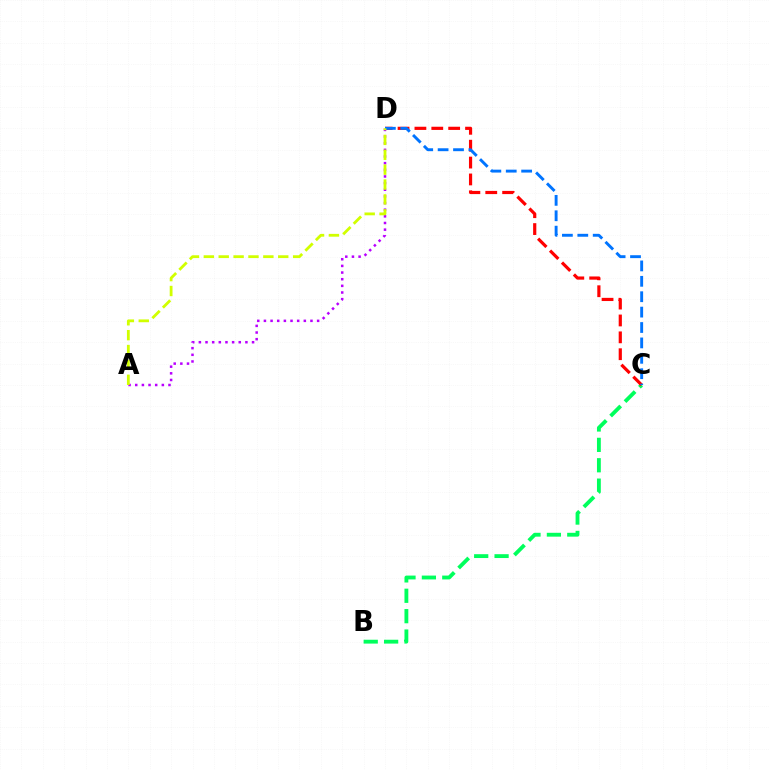{('B', 'C'): [{'color': '#00ff5c', 'line_style': 'dashed', 'thickness': 2.77}], ('C', 'D'): [{'color': '#ff0000', 'line_style': 'dashed', 'thickness': 2.29}, {'color': '#0074ff', 'line_style': 'dashed', 'thickness': 2.09}], ('A', 'D'): [{'color': '#b900ff', 'line_style': 'dotted', 'thickness': 1.81}, {'color': '#d1ff00', 'line_style': 'dashed', 'thickness': 2.02}]}